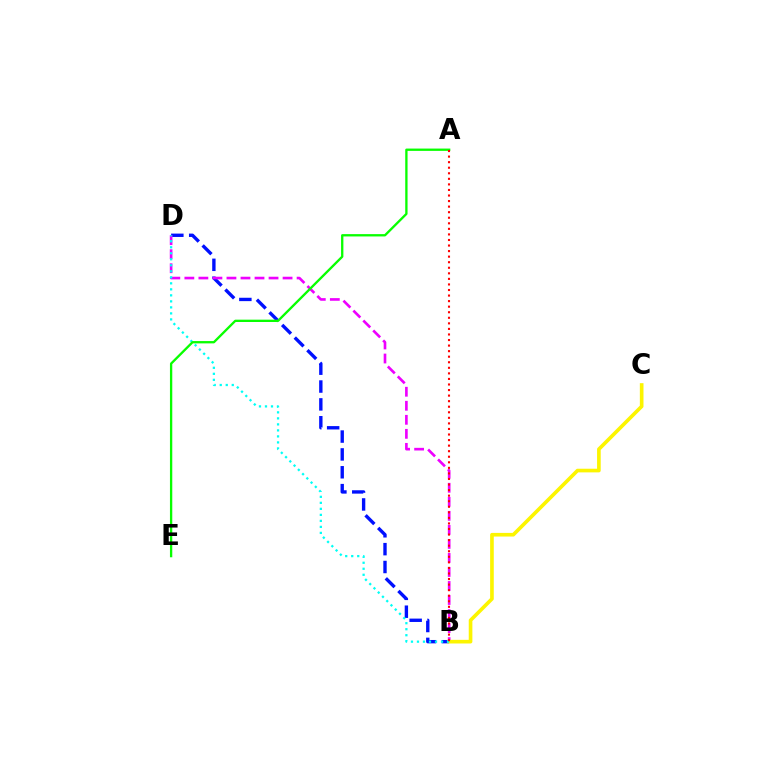{('B', 'D'): [{'color': '#0010ff', 'line_style': 'dashed', 'thickness': 2.43}, {'color': '#ee00ff', 'line_style': 'dashed', 'thickness': 1.91}, {'color': '#00fff6', 'line_style': 'dotted', 'thickness': 1.63}], ('B', 'C'): [{'color': '#fcf500', 'line_style': 'solid', 'thickness': 2.62}], ('A', 'E'): [{'color': '#08ff00', 'line_style': 'solid', 'thickness': 1.67}], ('A', 'B'): [{'color': '#ff0000', 'line_style': 'dotted', 'thickness': 1.51}]}